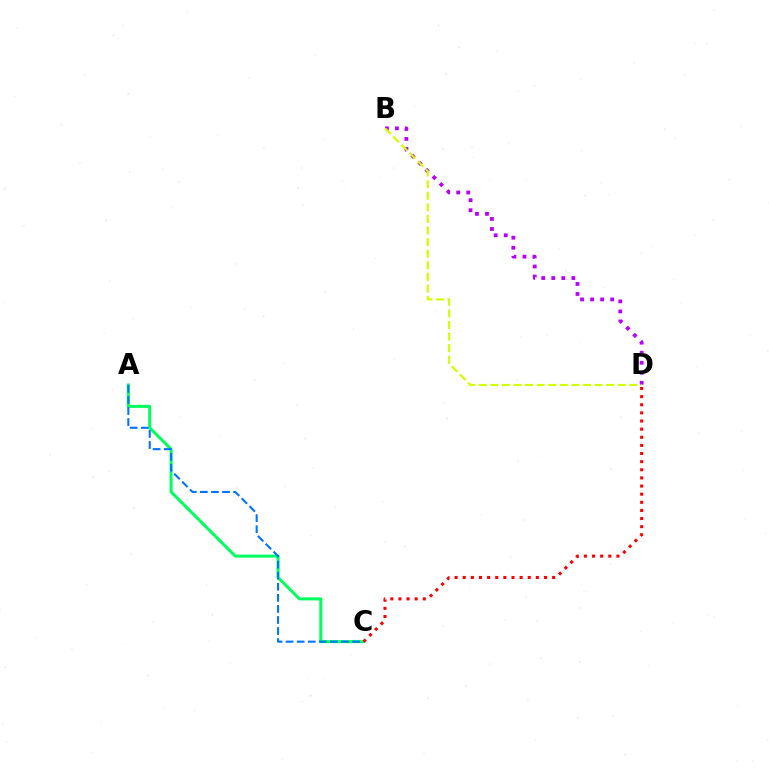{('B', 'D'): [{'color': '#b900ff', 'line_style': 'dotted', 'thickness': 2.73}, {'color': '#d1ff00', 'line_style': 'dashed', 'thickness': 1.57}], ('A', 'C'): [{'color': '#00ff5c', 'line_style': 'solid', 'thickness': 2.16}, {'color': '#0074ff', 'line_style': 'dashed', 'thickness': 1.5}], ('C', 'D'): [{'color': '#ff0000', 'line_style': 'dotted', 'thickness': 2.21}]}